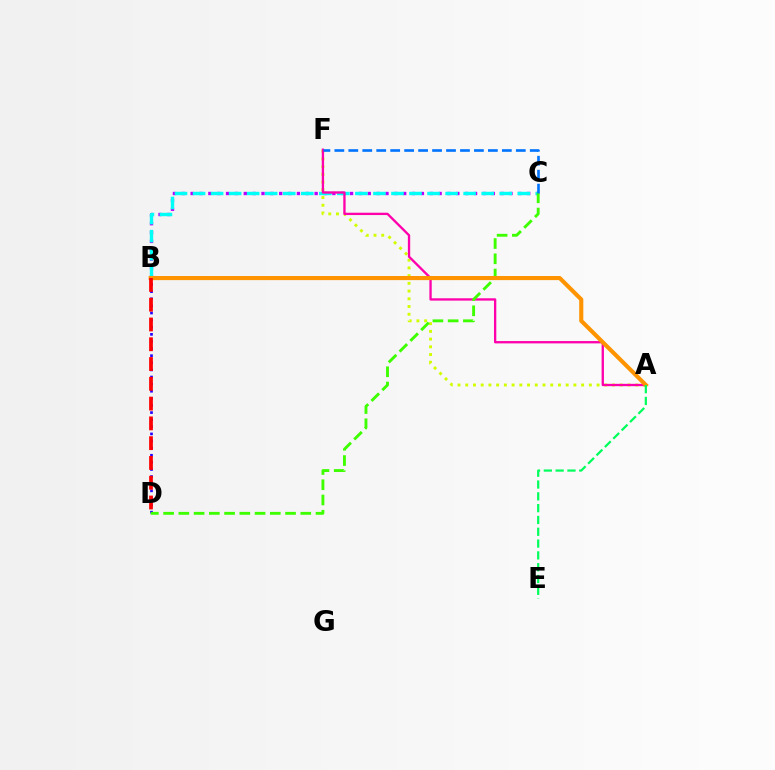{('B', 'C'): [{'color': '#b900ff', 'line_style': 'dotted', 'thickness': 2.41}, {'color': '#00fff6', 'line_style': 'dashed', 'thickness': 2.45}], ('A', 'F'): [{'color': '#d1ff00', 'line_style': 'dotted', 'thickness': 2.1}, {'color': '#ff00ac', 'line_style': 'solid', 'thickness': 1.67}], ('B', 'D'): [{'color': '#2500ff', 'line_style': 'dotted', 'thickness': 1.93}, {'color': '#ff0000', 'line_style': 'dashed', 'thickness': 2.69}], ('C', 'D'): [{'color': '#3dff00', 'line_style': 'dashed', 'thickness': 2.07}], ('A', 'B'): [{'color': '#ff9400', 'line_style': 'solid', 'thickness': 2.96}], ('A', 'E'): [{'color': '#00ff5c', 'line_style': 'dashed', 'thickness': 1.6}], ('C', 'F'): [{'color': '#0074ff', 'line_style': 'dashed', 'thickness': 1.9}]}